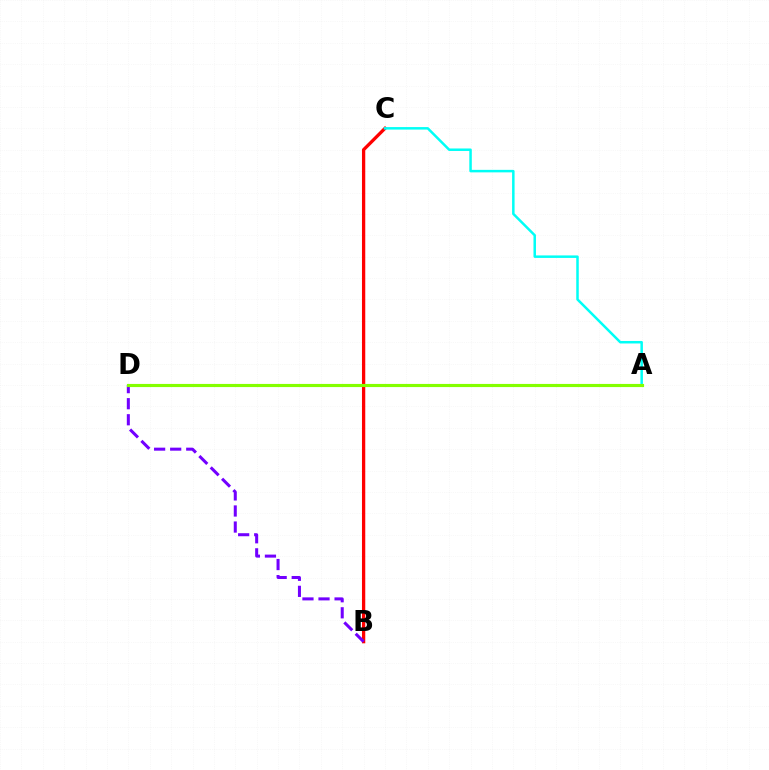{('B', 'C'): [{'color': '#ff0000', 'line_style': 'solid', 'thickness': 2.37}], ('B', 'D'): [{'color': '#7200ff', 'line_style': 'dashed', 'thickness': 2.18}], ('A', 'C'): [{'color': '#00fff6', 'line_style': 'solid', 'thickness': 1.8}], ('A', 'D'): [{'color': '#84ff00', 'line_style': 'solid', 'thickness': 2.26}]}